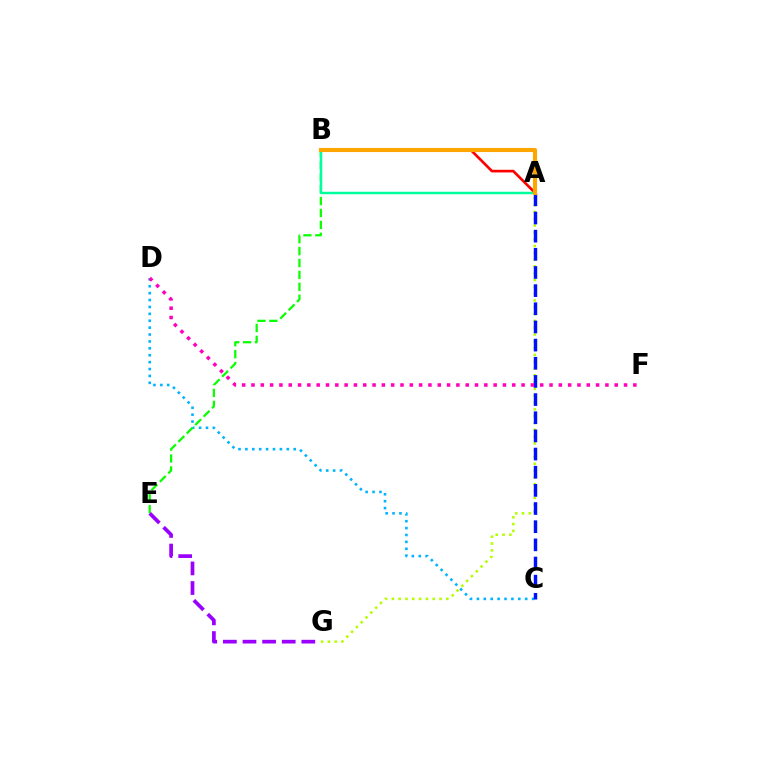{('A', 'B'): [{'color': '#ff0000', 'line_style': 'solid', 'thickness': 1.91}, {'color': '#00ff9d', 'line_style': 'solid', 'thickness': 1.77}, {'color': '#ffa500', 'line_style': 'solid', 'thickness': 2.95}], ('C', 'D'): [{'color': '#00b5ff', 'line_style': 'dotted', 'thickness': 1.87}], ('A', 'G'): [{'color': '#b3ff00', 'line_style': 'dotted', 'thickness': 1.85}], ('A', 'C'): [{'color': '#0010ff', 'line_style': 'dashed', 'thickness': 2.47}], ('B', 'E'): [{'color': '#08ff00', 'line_style': 'dashed', 'thickness': 1.62}], ('D', 'F'): [{'color': '#ff00bd', 'line_style': 'dotted', 'thickness': 2.53}], ('E', 'G'): [{'color': '#9b00ff', 'line_style': 'dashed', 'thickness': 2.67}]}